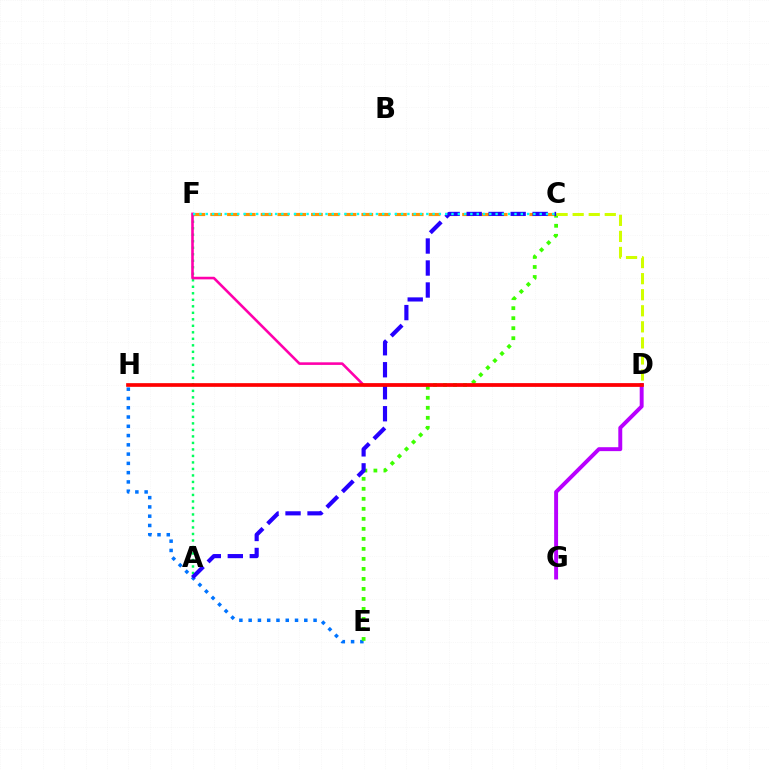{('E', 'H'): [{'color': '#0074ff', 'line_style': 'dotted', 'thickness': 2.52}], ('A', 'F'): [{'color': '#00ff5c', 'line_style': 'dotted', 'thickness': 1.77}], ('D', 'G'): [{'color': '#b900ff', 'line_style': 'solid', 'thickness': 2.83}], ('C', 'F'): [{'color': '#ff9400', 'line_style': 'dashed', 'thickness': 2.28}, {'color': '#00fff6', 'line_style': 'dotted', 'thickness': 1.71}], ('D', 'F'): [{'color': '#ff00ac', 'line_style': 'solid', 'thickness': 1.87}], ('C', 'E'): [{'color': '#3dff00', 'line_style': 'dotted', 'thickness': 2.72}], ('A', 'C'): [{'color': '#2500ff', 'line_style': 'dashed', 'thickness': 2.99}], ('D', 'H'): [{'color': '#ff0000', 'line_style': 'solid', 'thickness': 2.66}], ('C', 'D'): [{'color': '#d1ff00', 'line_style': 'dashed', 'thickness': 2.18}]}